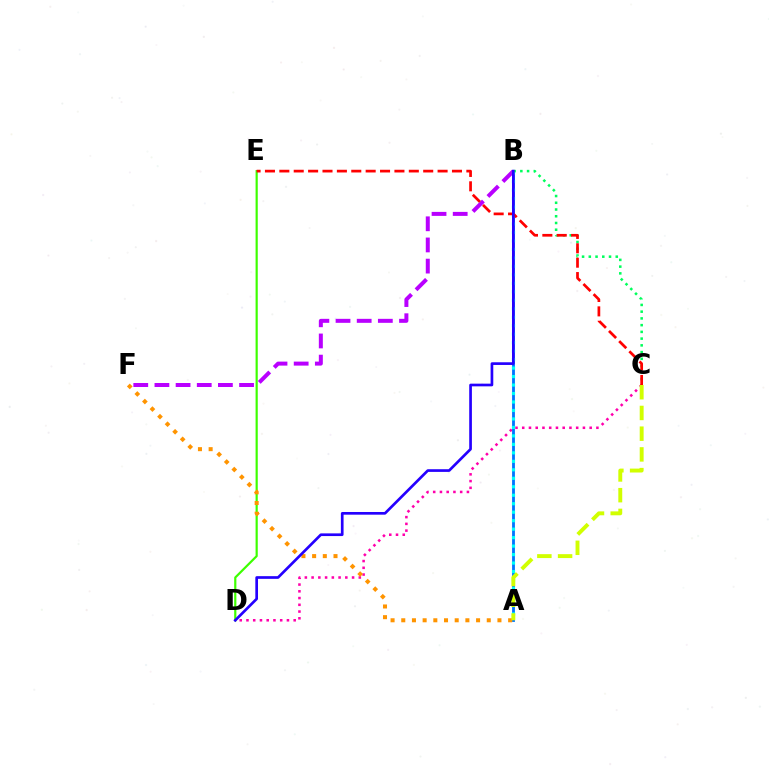{('D', 'E'): [{'color': '#3dff00', 'line_style': 'solid', 'thickness': 1.58}], ('B', 'F'): [{'color': '#b900ff', 'line_style': 'dashed', 'thickness': 2.87}], ('C', 'D'): [{'color': '#ff00ac', 'line_style': 'dotted', 'thickness': 1.83}], ('A', 'B'): [{'color': '#0074ff', 'line_style': 'solid', 'thickness': 2.03}, {'color': '#00fff6', 'line_style': 'dotted', 'thickness': 2.3}], ('A', 'F'): [{'color': '#ff9400', 'line_style': 'dotted', 'thickness': 2.9}], ('B', 'C'): [{'color': '#00ff5c', 'line_style': 'dotted', 'thickness': 1.83}], ('C', 'E'): [{'color': '#ff0000', 'line_style': 'dashed', 'thickness': 1.95}], ('B', 'D'): [{'color': '#2500ff', 'line_style': 'solid', 'thickness': 1.93}], ('A', 'C'): [{'color': '#d1ff00', 'line_style': 'dashed', 'thickness': 2.81}]}